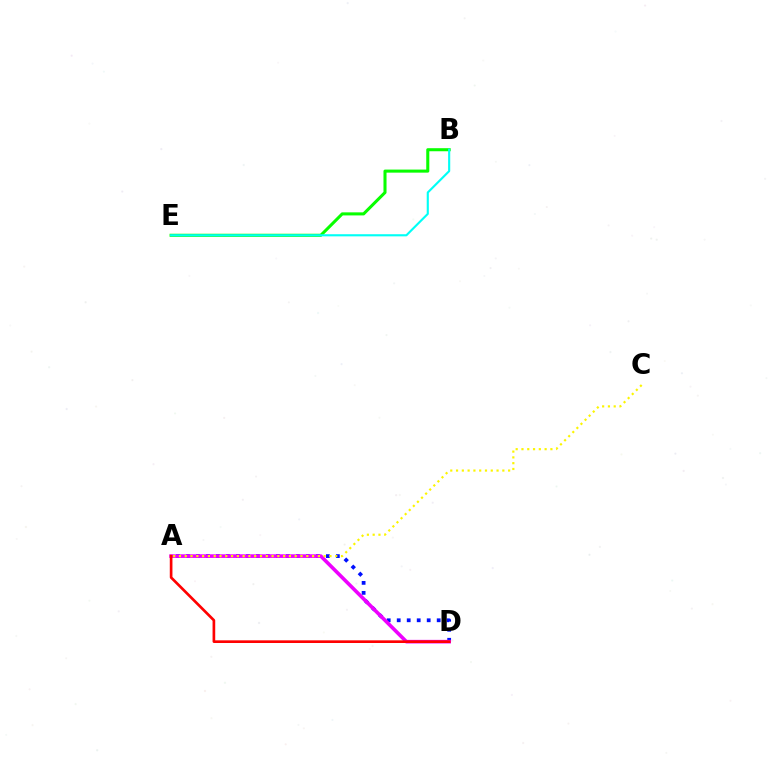{('B', 'E'): [{'color': '#08ff00', 'line_style': 'solid', 'thickness': 2.2}, {'color': '#00fff6', 'line_style': 'solid', 'thickness': 1.53}], ('A', 'D'): [{'color': '#0010ff', 'line_style': 'dotted', 'thickness': 2.72}, {'color': '#ee00ff', 'line_style': 'solid', 'thickness': 2.6}, {'color': '#ff0000', 'line_style': 'solid', 'thickness': 1.92}], ('A', 'C'): [{'color': '#fcf500', 'line_style': 'dotted', 'thickness': 1.57}]}